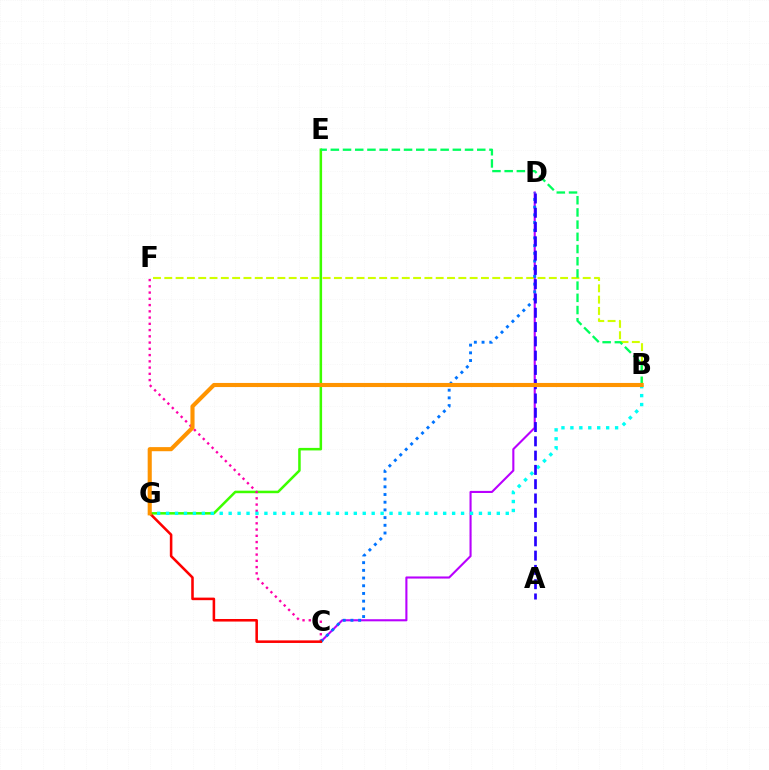{('C', 'D'): [{'color': '#b900ff', 'line_style': 'solid', 'thickness': 1.51}, {'color': '#0074ff', 'line_style': 'dotted', 'thickness': 2.09}], ('B', 'F'): [{'color': '#d1ff00', 'line_style': 'dashed', 'thickness': 1.54}], ('E', 'G'): [{'color': '#3dff00', 'line_style': 'solid', 'thickness': 1.82}], ('C', 'F'): [{'color': '#ff00ac', 'line_style': 'dotted', 'thickness': 1.7}], ('B', 'E'): [{'color': '#00ff5c', 'line_style': 'dashed', 'thickness': 1.66}], ('B', 'G'): [{'color': '#00fff6', 'line_style': 'dotted', 'thickness': 2.43}, {'color': '#ff9400', 'line_style': 'solid', 'thickness': 2.96}], ('A', 'D'): [{'color': '#2500ff', 'line_style': 'dashed', 'thickness': 1.94}], ('C', 'G'): [{'color': '#ff0000', 'line_style': 'solid', 'thickness': 1.84}]}